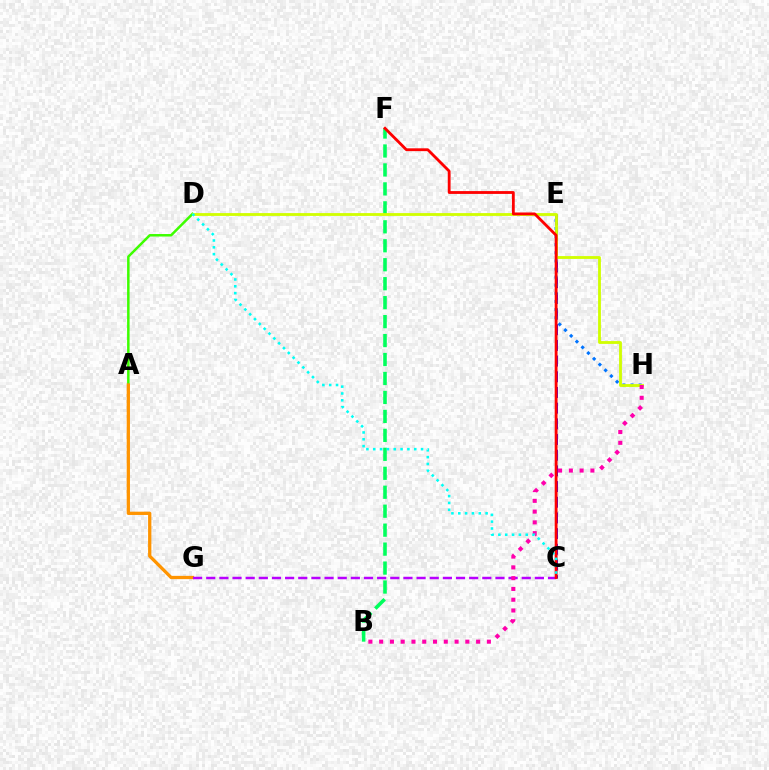{('B', 'F'): [{'color': '#00ff5c', 'line_style': 'dashed', 'thickness': 2.58}], ('A', 'D'): [{'color': '#3dff00', 'line_style': 'solid', 'thickness': 1.8}], ('A', 'G'): [{'color': '#ff9400', 'line_style': 'solid', 'thickness': 2.36}], ('C', 'E'): [{'color': '#2500ff', 'line_style': 'dashed', 'thickness': 2.13}], ('E', 'H'): [{'color': '#0074ff', 'line_style': 'dotted', 'thickness': 2.21}], ('D', 'H'): [{'color': '#d1ff00', 'line_style': 'solid', 'thickness': 2.03}], ('C', 'G'): [{'color': '#b900ff', 'line_style': 'dashed', 'thickness': 1.79}], ('C', 'F'): [{'color': '#ff0000', 'line_style': 'solid', 'thickness': 2.03}], ('B', 'H'): [{'color': '#ff00ac', 'line_style': 'dotted', 'thickness': 2.93}], ('C', 'D'): [{'color': '#00fff6', 'line_style': 'dotted', 'thickness': 1.86}]}